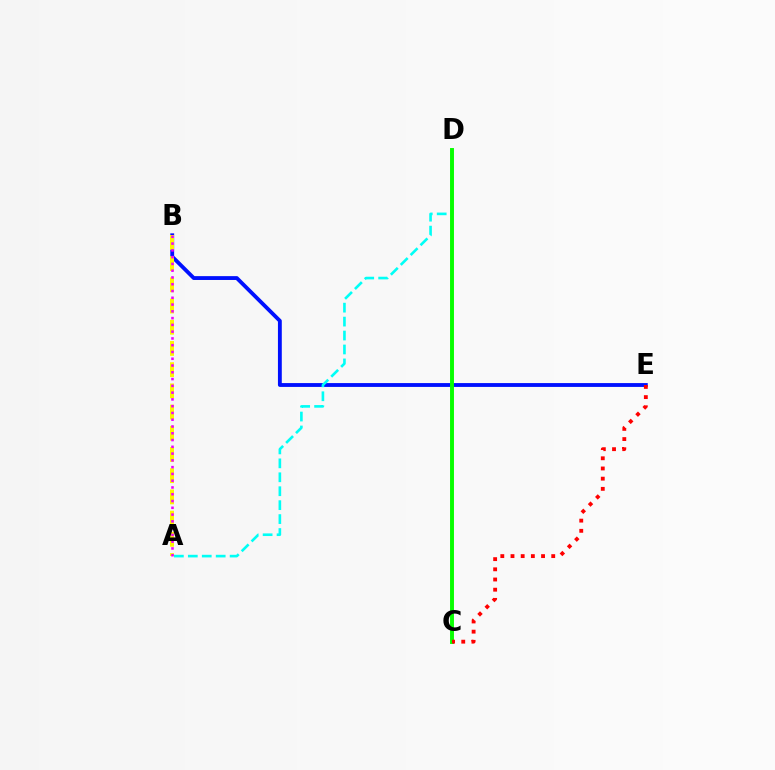{('B', 'E'): [{'color': '#0010ff', 'line_style': 'solid', 'thickness': 2.77}], ('A', 'B'): [{'color': '#fcf500', 'line_style': 'dashed', 'thickness': 2.88}, {'color': '#ee00ff', 'line_style': 'dotted', 'thickness': 1.84}], ('A', 'D'): [{'color': '#00fff6', 'line_style': 'dashed', 'thickness': 1.89}], ('C', 'D'): [{'color': '#08ff00', 'line_style': 'solid', 'thickness': 2.82}], ('C', 'E'): [{'color': '#ff0000', 'line_style': 'dotted', 'thickness': 2.77}]}